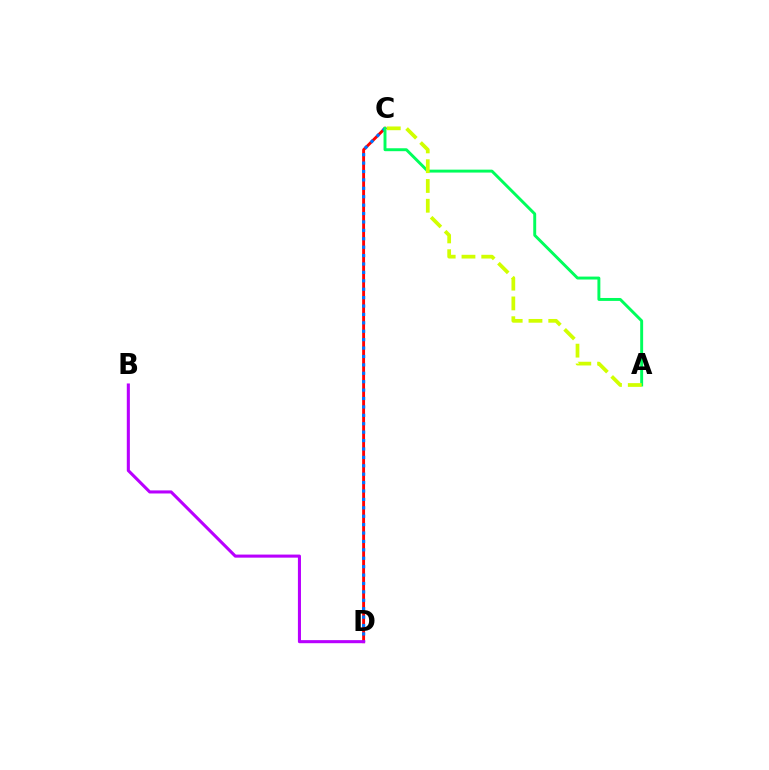{('C', 'D'): [{'color': '#ff0000', 'line_style': 'solid', 'thickness': 2.08}, {'color': '#0074ff', 'line_style': 'dotted', 'thickness': 2.28}], ('A', 'C'): [{'color': '#00ff5c', 'line_style': 'solid', 'thickness': 2.11}, {'color': '#d1ff00', 'line_style': 'dashed', 'thickness': 2.69}], ('B', 'D'): [{'color': '#b900ff', 'line_style': 'solid', 'thickness': 2.21}]}